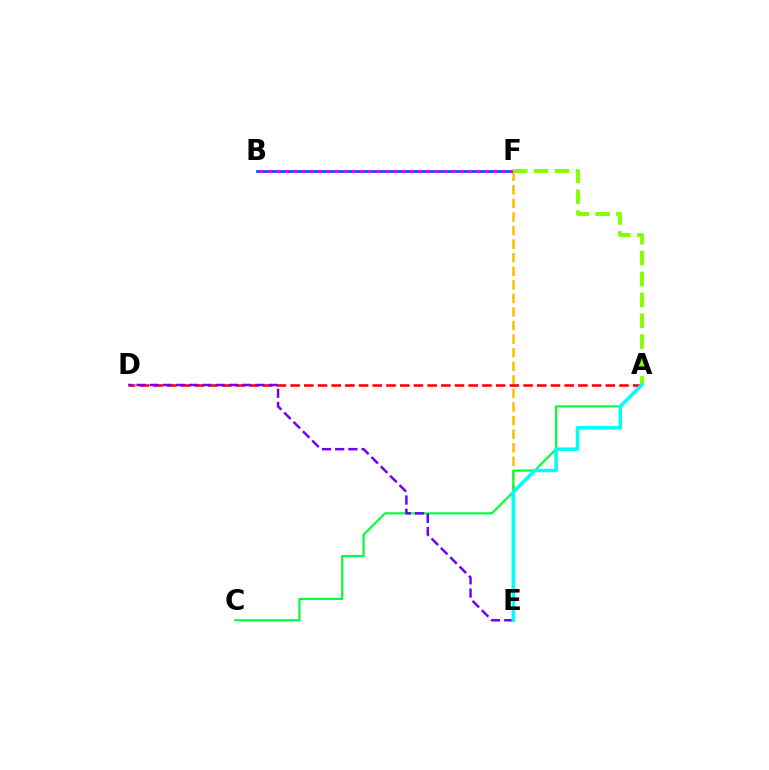{('B', 'F'): [{'color': '#004bff', 'line_style': 'solid', 'thickness': 1.93}, {'color': '#ff00cf', 'line_style': 'dotted', 'thickness': 2.26}], ('E', 'F'): [{'color': '#ffbd00', 'line_style': 'dashed', 'thickness': 1.84}], ('A', 'D'): [{'color': '#ff0000', 'line_style': 'dashed', 'thickness': 1.86}], ('A', 'C'): [{'color': '#00ff39', 'line_style': 'solid', 'thickness': 1.56}], ('D', 'E'): [{'color': '#7200ff', 'line_style': 'dashed', 'thickness': 1.8}], ('A', 'F'): [{'color': '#84ff00', 'line_style': 'dashed', 'thickness': 2.84}], ('A', 'E'): [{'color': '#00fff6', 'line_style': 'solid', 'thickness': 2.54}]}